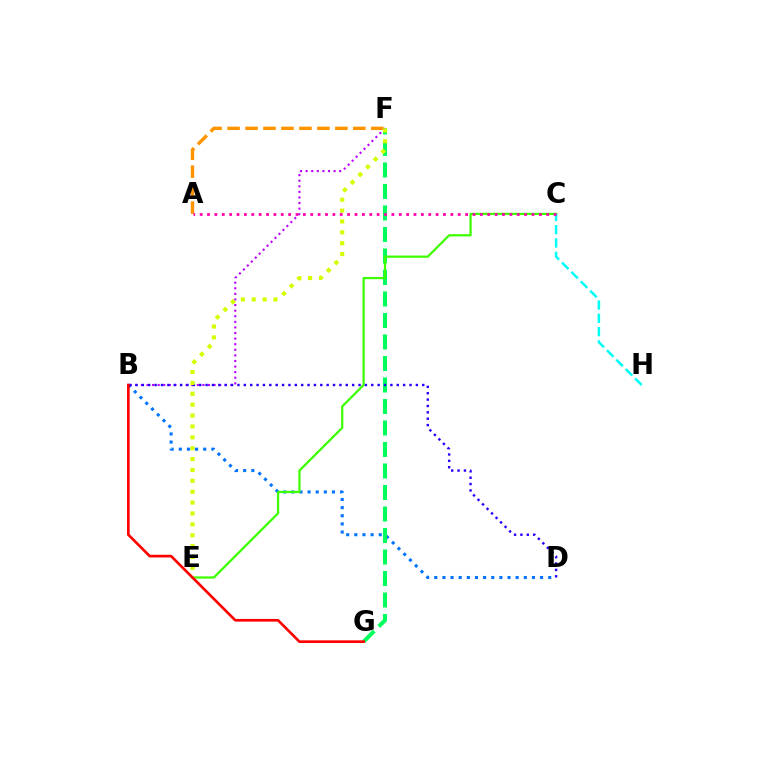{('B', 'D'): [{'color': '#0074ff', 'line_style': 'dotted', 'thickness': 2.21}, {'color': '#2500ff', 'line_style': 'dotted', 'thickness': 1.73}], ('F', 'G'): [{'color': '#00ff5c', 'line_style': 'dashed', 'thickness': 2.92}], ('B', 'F'): [{'color': '#b900ff', 'line_style': 'dotted', 'thickness': 1.52}], ('A', 'F'): [{'color': '#ff9400', 'line_style': 'dashed', 'thickness': 2.44}], ('C', 'E'): [{'color': '#3dff00', 'line_style': 'solid', 'thickness': 1.61}], ('C', 'H'): [{'color': '#00fff6', 'line_style': 'dashed', 'thickness': 1.81}], ('A', 'C'): [{'color': '#ff00ac', 'line_style': 'dotted', 'thickness': 2.0}], ('E', 'F'): [{'color': '#d1ff00', 'line_style': 'dotted', 'thickness': 2.96}], ('B', 'G'): [{'color': '#ff0000', 'line_style': 'solid', 'thickness': 1.92}]}